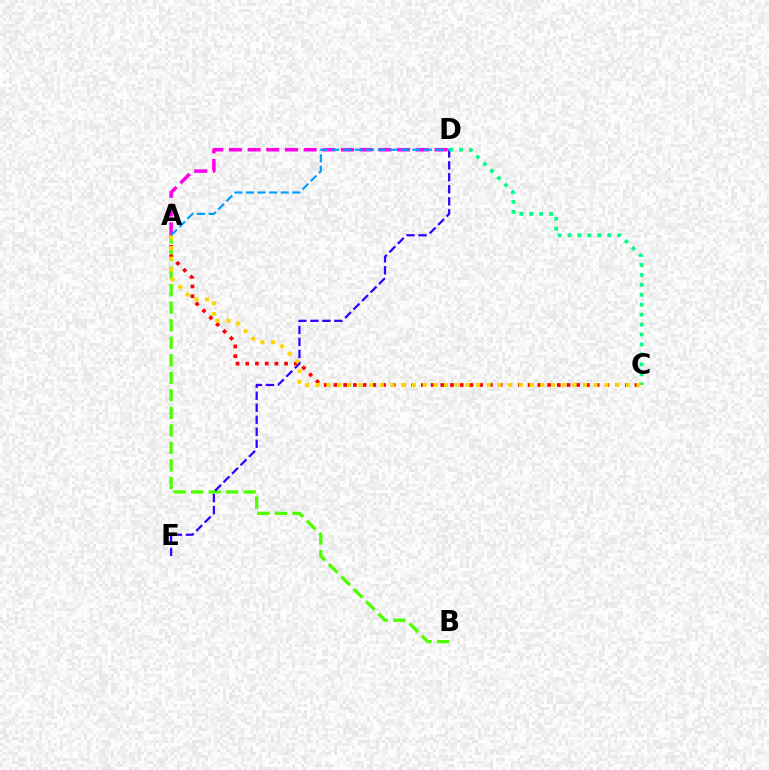{('A', 'B'): [{'color': '#4fff00', 'line_style': 'dashed', 'thickness': 2.38}], ('D', 'E'): [{'color': '#3700ff', 'line_style': 'dashed', 'thickness': 1.63}], ('A', 'D'): [{'color': '#ff00ed', 'line_style': 'dashed', 'thickness': 2.54}, {'color': '#009eff', 'line_style': 'dashed', 'thickness': 1.57}], ('C', 'D'): [{'color': '#00ff86', 'line_style': 'dotted', 'thickness': 2.7}], ('A', 'C'): [{'color': '#ff0000', 'line_style': 'dotted', 'thickness': 2.64}, {'color': '#ffd500', 'line_style': 'dotted', 'thickness': 2.91}]}